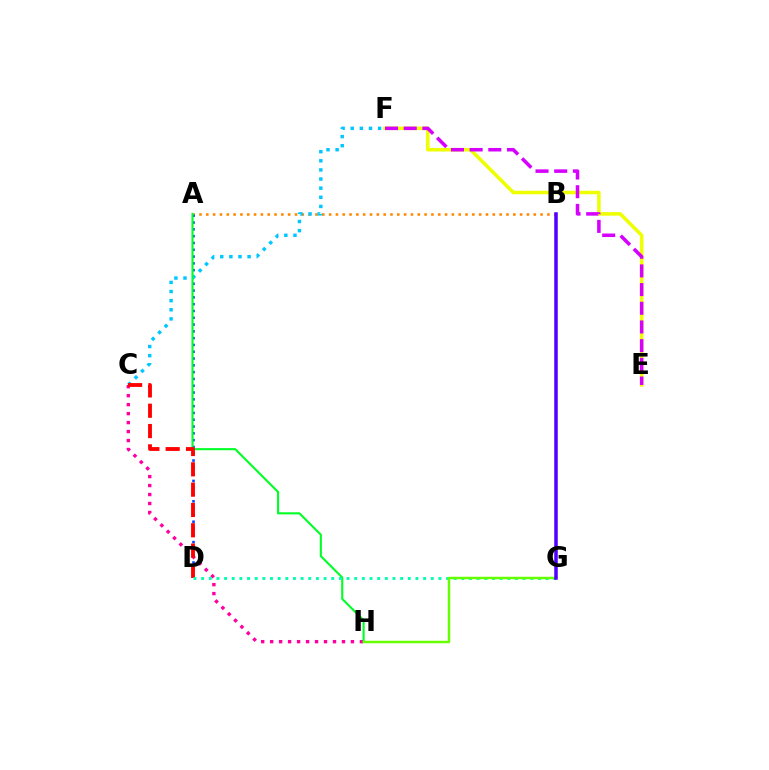{('E', 'F'): [{'color': '#eeff00', 'line_style': 'solid', 'thickness': 2.54}, {'color': '#d600ff', 'line_style': 'dashed', 'thickness': 2.54}], ('C', 'H'): [{'color': '#ff00a0', 'line_style': 'dotted', 'thickness': 2.44}], ('A', 'B'): [{'color': '#ff8800', 'line_style': 'dotted', 'thickness': 1.85}], ('A', 'D'): [{'color': '#003fff', 'line_style': 'dotted', 'thickness': 1.85}], ('C', 'F'): [{'color': '#00c7ff', 'line_style': 'dotted', 'thickness': 2.48}], ('A', 'H'): [{'color': '#00ff27', 'line_style': 'solid', 'thickness': 1.51}], ('C', 'D'): [{'color': '#ff0000', 'line_style': 'dashed', 'thickness': 2.76}], ('D', 'G'): [{'color': '#00ffaf', 'line_style': 'dotted', 'thickness': 2.08}], ('G', 'H'): [{'color': '#66ff00', 'line_style': 'solid', 'thickness': 1.76}], ('B', 'G'): [{'color': '#4f00ff', 'line_style': 'solid', 'thickness': 2.53}]}